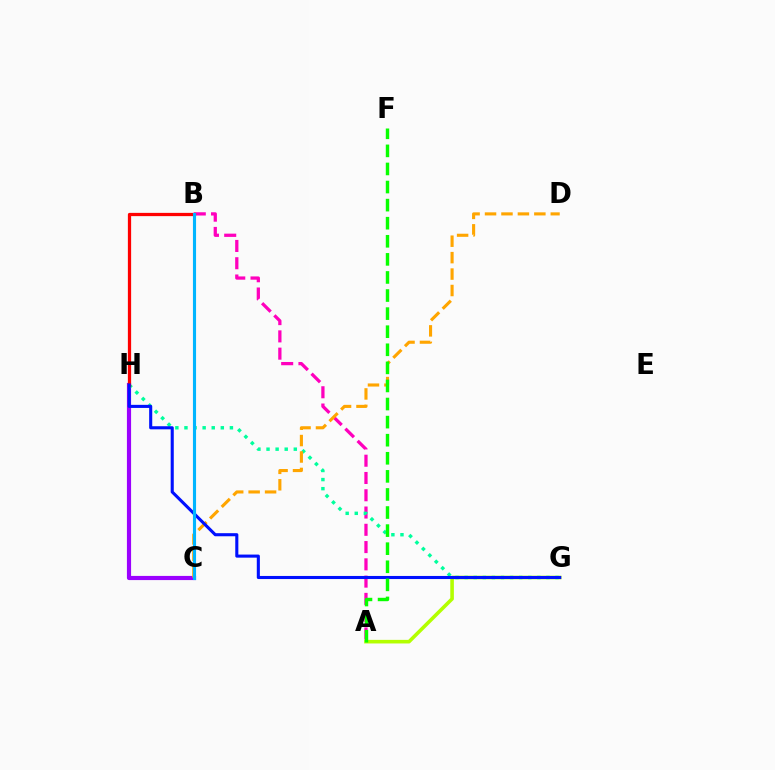{('A', 'G'): [{'color': '#b3ff00', 'line_style': 'solid', 'thickness': 2.58}], ('C', 'H'): [{'color': '#9b00ff', 'line_style': 'solid', 'thickness': 3.0}], ('A', 'B'): [{'color': '#ff00bd', 'line_style': 'dashed', 'thickness': 2.35}], ('G', 'H'): [{'color': '#00ff9d', 'line_style': 'dotted', 'thickness': 2.47}, {'color': '#0010ff', 'line_style': 'solid', 'thickness': 2.22}], ('B', 'H'): [{'color': '#ff0000', 'line_style': 'solid', 'thickness': 2.34}], ('C', 'D'): [{'color': '#ffa500', 'line_style': 'dashed', 'thickness': 2.23}], ('A', 'F'): [{'color': '#08ff00', 'line_style': 'dashed', 'thickness': 2.46}], ('B', 'C'): [{'color': '#00b5ff', 'line_style': 'solid', 'thickness': 2.24}]}